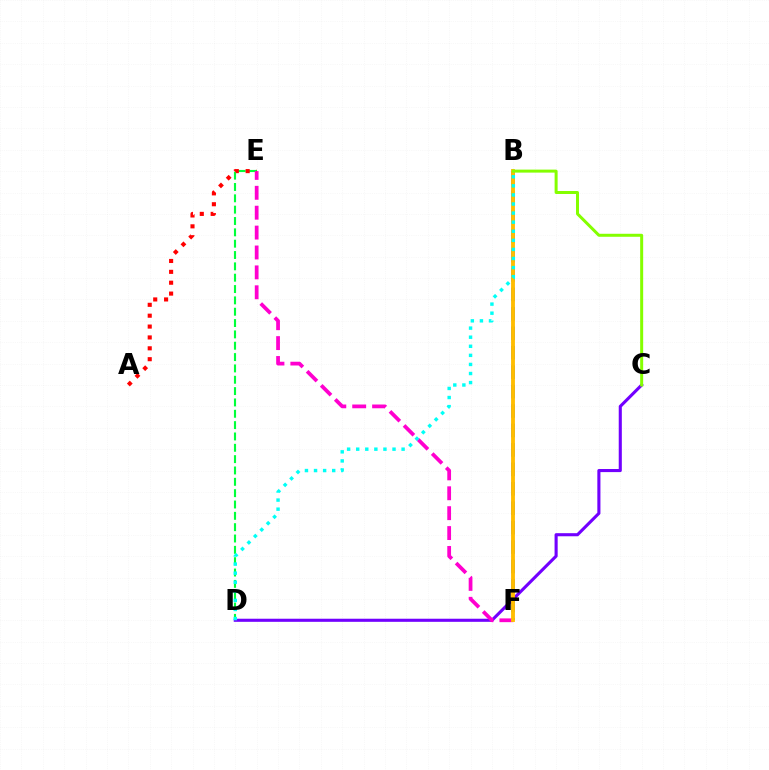{('D', 'E'): [{'color': '#00ff39', 'line_style': 'dashed', 'thickness': 1.54}], ('C', 'D'): [{'color': '#7200ff', 'line_style': 'solid', 'thickness': 2.23}], ('B', 'F'): [{'color': '#004bff', 'line_style': 'dashed', 'thickness': 2.64}, {'color': '#ffbd00', 'line_style': 'solid', 'thickness': 2.77}], ('E', 'F'): [{'color': '#ff00cf', 'line_style': 'dashed', 'thickness': 2.7}], ('A', 'E'): [{'color': '#ff0000', 'line_style': 'dotted', 'thickness': 2.95}], ('B', 'D'): [{'color': '#00fff6', 'line_style': 'dotted', 'thickness': 2.47}], ('B', 'C'): [{'color': '#84ff00', 'line_style': 'solid', 'thickness': 2.16}]}